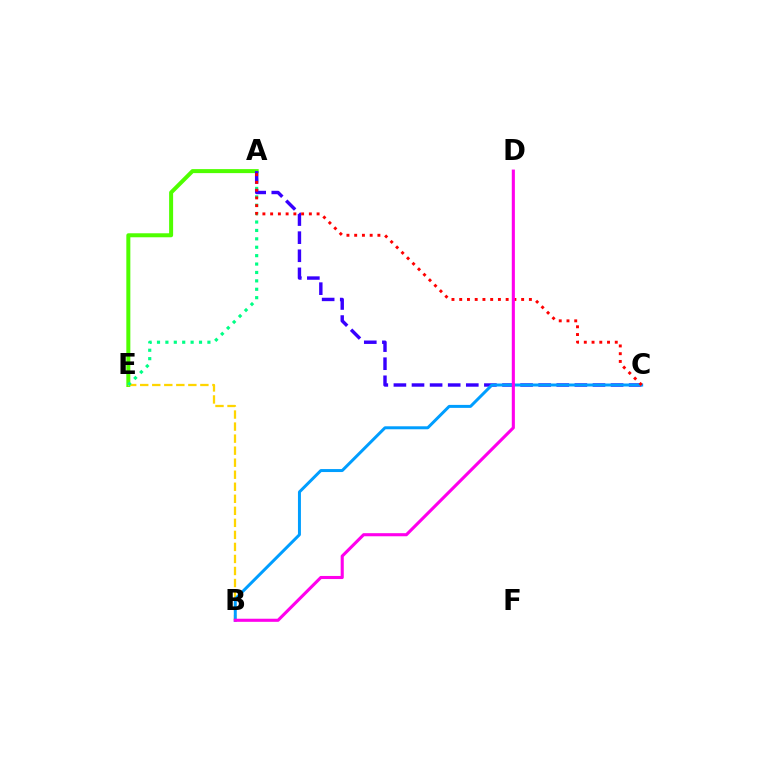{('A', 'E'): [{'color': '#4fff00', 'line_style': 'solid', 'thickness': 2.88}, {'color': '#00ff86', 'line_style': 'dotted', 'thickness': 2.28}], ('B', 'E'): [{'color': '#ffd500', 'line_style': 'dashed', 'thickness': 1.63}], ('A', 'C'): [{'color': '#3700ff', 'line_style': 'dashed', 'thickness': 2.46}, {'color': '#ff0000', 'line_style': 'dotted', 'thickness': 2.1}], ('B', 'C'): [{'color': '#009eff', 'line_style': 'solid', 'thickness': 2.15}], ('B', 'D'): [{'color': '#ff00ed', 'line_style': 'solid', 'thickness': 2.23}]}